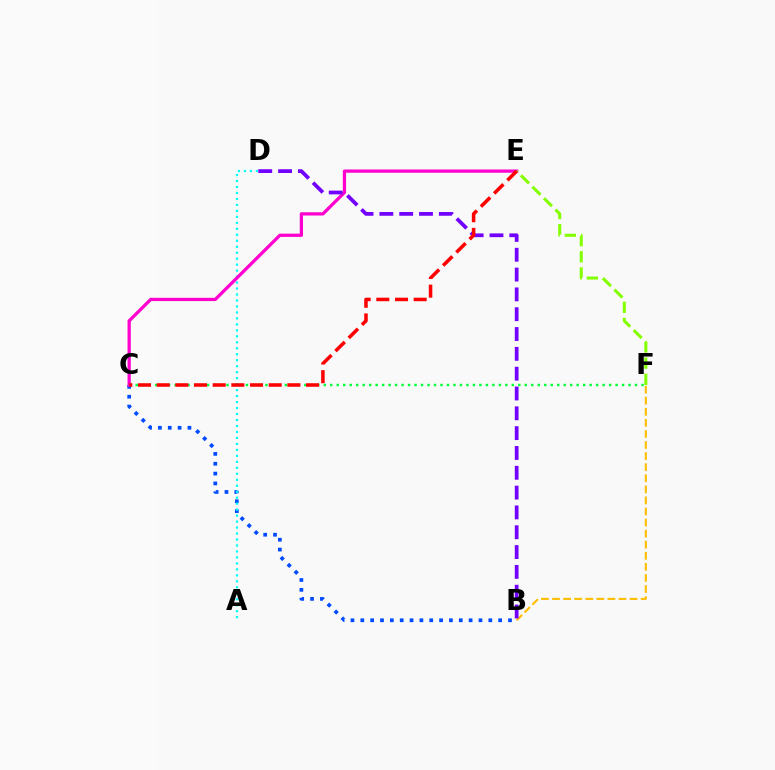{('B', 'C'): [{'color': '#004bff', 'line_style': 'dotted', 'thickness': 2.68}], ('C', 'F'): [{'color': '#00ff39', 'line_style': 'dotted', 'thickness': 1.76}], ('A', 'D'): [{'color': '#00fff6', 'line_style': 'dotted', 'thickness': 1.62}], ('B', 'F'): [{'color': '#ffbd00', 'line_style': 'dashed', 'thickness': 1.5}], ('C', 'E'): [{'color': '#ff00cf', 'line_style': 'solid', 'thickness': 2.35}, {'color': '#ff0000', 'line_style': 'dashed', 'thickness': 2.54}], ('B', 'D'): [{'color': '#7200ff', 'line_style': 'dashed', 'thickness': 2.69}], ('E', 'F'): [{'color': '#84ff00', 'line_style': 'dashed', 'thickness': 2.2}]}